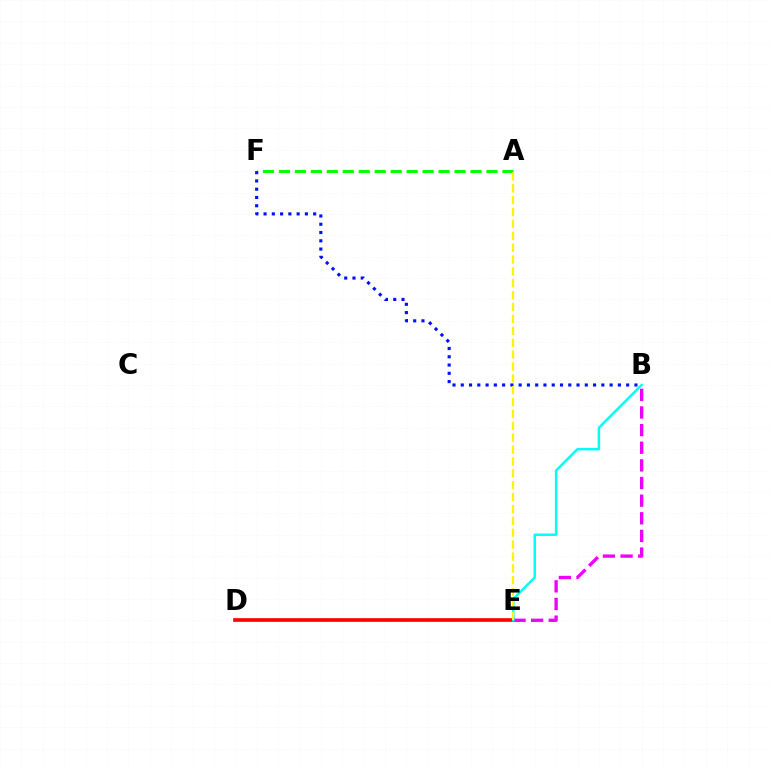{('D', 'E'): [{'color': '#ff0000', 'line_style': 'solid', 'thickness': 2.64}], ('B', 'E'): [{'color': '#ee00ff', 'line_style': 'dashed', 'thickness': 2.4}, {'color': '#00fff6', 'line_style': 'solid', 'thickness': 1.77}], ('A', 'F'): [{'color': '#08ff00', 'line_style': 'dashed', 'thickness': 2.17}], ('B', 'F'): [{'color': '#0010ff', 'line_style': 'dotted', 'thickness': 2.25}], ('A', 'E'): [{'color': '#fcf500', 'line_style': 'dashed', 'thickness': 1.61}]}